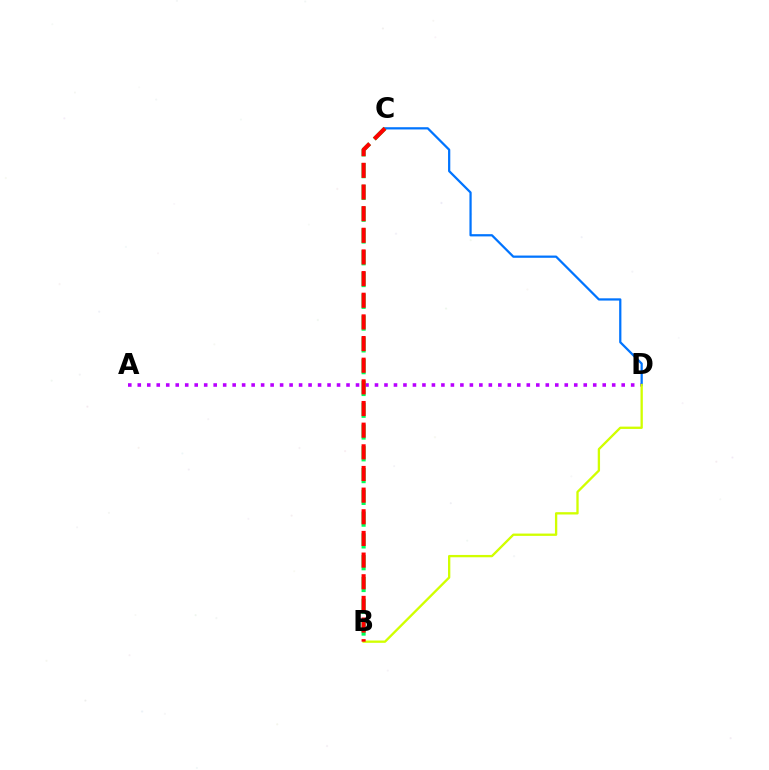{('A', 'D'): [{'color': '#b900ff', 'line_style': 'dotted', 'thickness': 2.58}], ('C', 'D'): [{'color': '#0074ff', 'line_style': 'solid', 'thickness': 1.61}], ('B', 'C'): [{'color': '#00ff5c', 'line_style': 'dashed', 'thickness': 2.96}, {'color': '#ff0000', 'line_style': 'dashed', 'thickness': 2.94}], ('B', 'D'): [{'color': '#d1ff00', 'line_style': 'solid', 'thickness': 1.67}]}